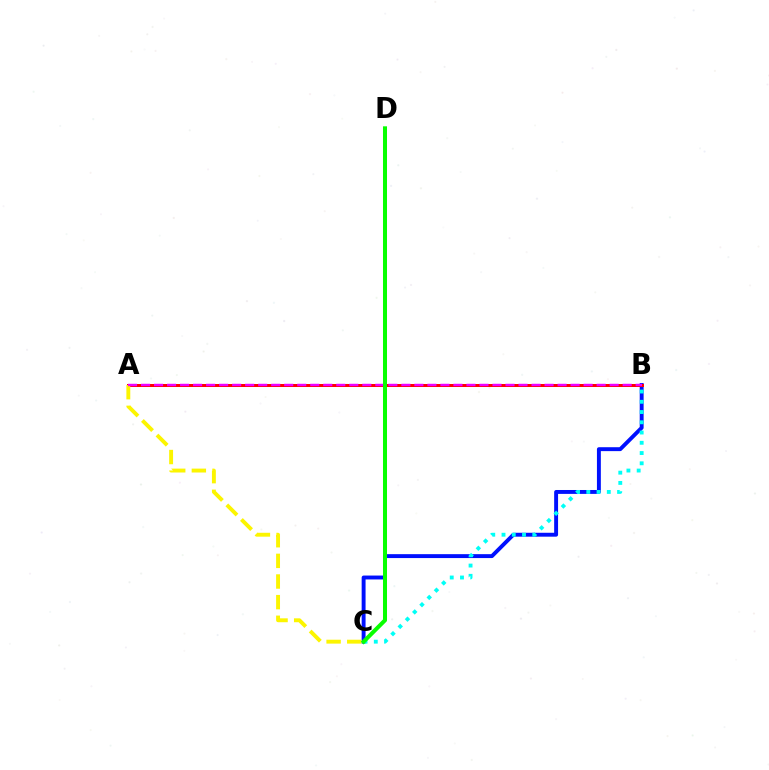{('B', 'C'): [{'color': '#0010ff', 'line_style': 'solid', 'thickness': 2.81}, {'color': '#00fff6', 'line_style': 'dotted', 'thickness': 2.79}], ('A', 'B'): [{'color': '#ff0000', 'line_style': 'solid', 'thickness': 2.16}, {'color': '#ee00ff', 'line_style': 'dashed', 'thickness': 1.77}], ('A', 'C'): [{'color': '#fcf500', 'line_style': 'dashed', 'thickness': 2.8}], ('C', 'D'): [{'color': '#08ff00', 'line_style': 'solid', 'thickness': 2.89}]}